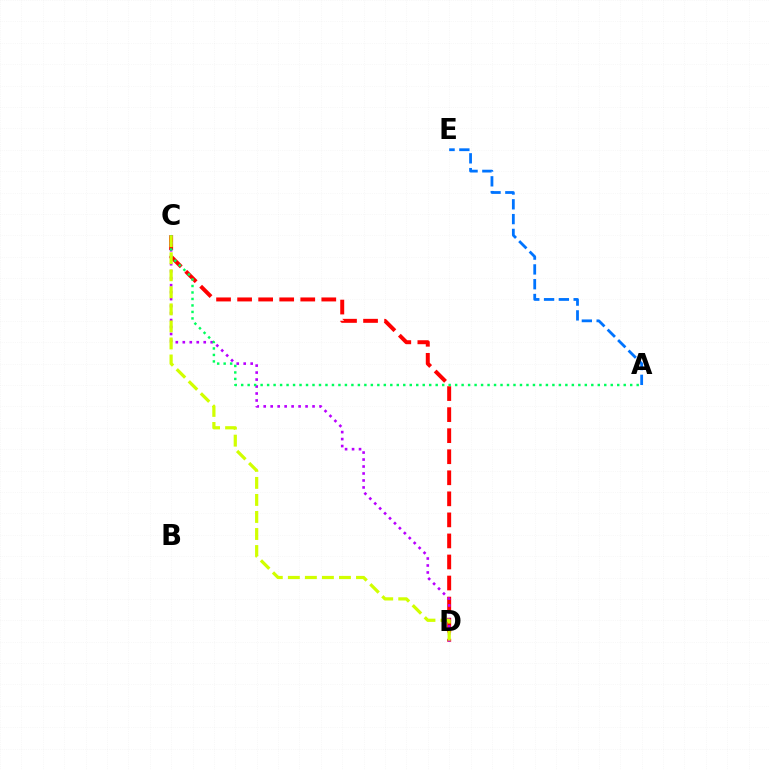{('C', 'D'): [{'color': '#ff0000', 'line_style': 'dashed', 'thickness': 2.86}, {'color': '#b900ff', 'line_style': 'dotted', 'thickness': 1.9}, {'color': '#d1ff00', 'line_style': 'dashed', 'thickness': 2.31}], ('A', 'E'): [{'color': '#0074ff', 'line_style': 'dashed', 'thickness': 2.01}], ('A', 'C'): [{'color': '#00ff5c', 'line_style': 'dotted', 'thickness': 1.76}]}